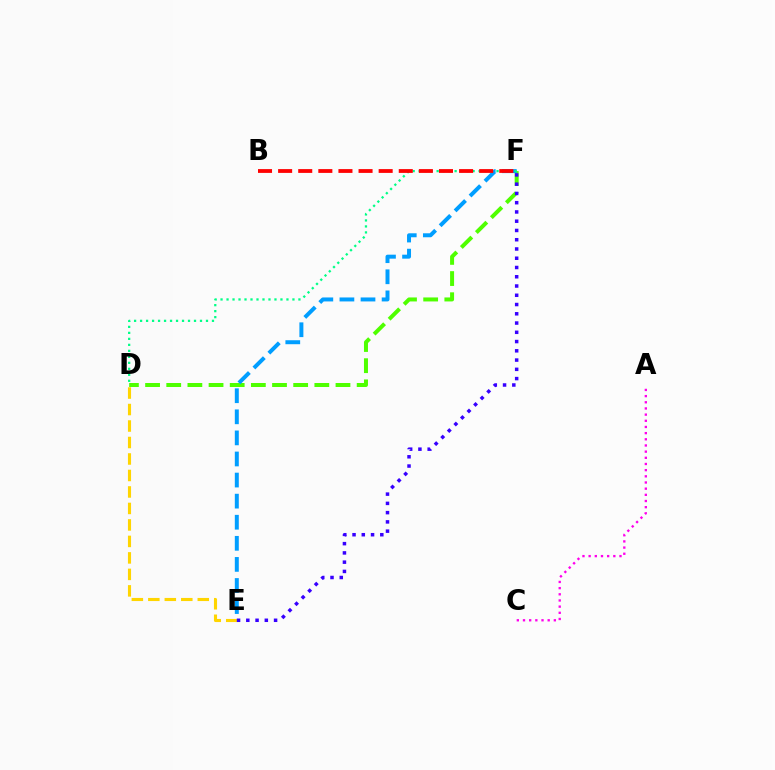{('D', 'F'): [{'color': '#4fff00', 'line_style': 'dashed', 'thickness': 2.87}, {'color': '#00ff86', 'line_style': 'dotted', 'thickness': 1.63}], ('D', 'E'): [{'color': '#ffd500', 'line_style': 'dashed', 'thickness': 2.24}], ('A', 'C'): [{'color': '#ff00ed', 'line_style': 'dotted', 'thickness': 1.68}], ('E', 'F'): [{'color': '#009eff', 'line_style': 'dashed', 'thickness': 2.86}, {'color': '#3700ff', 'line_style': 'dotted', 'thickness': 2.52}], ('B', 'F'): [{'color': '#ff0000', 'line_style': 'dashed', 'thickness': 2.73}]}